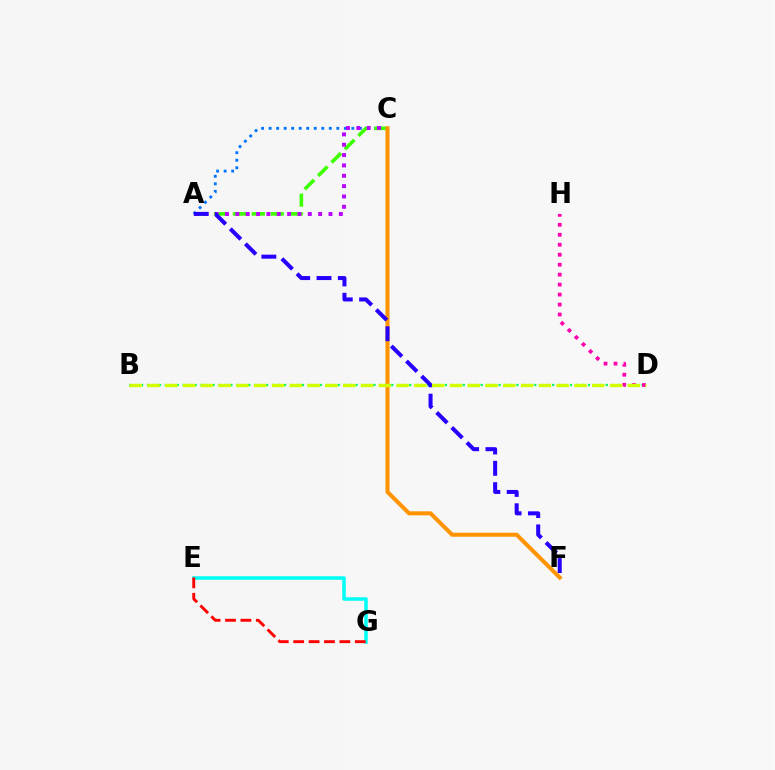{('A', 'C'): [{'color': '#0074ff', 'line_style': 'dotted', 'thickness': 2.04}, {'color': '#3dff00', 'line_style': 'dashed', 'thickness': 2.57}, {'color': '#b900ff', 'line_style': 'dotted', 'thickness': 2.81}], ('E', 'G'): [{'color': '#00fff6', 'line_style': 'solid', 'thickness': 2.52}, {'color': '#ff0000', 'line_style': 'dashed', 'thickness': 2.09}], ('B', 'D'): [{'color': '#00ff5c', 'line_style': 'dotted', 'thickness': 1.62}, {'color': '#d1ff00', 'line_style': 'dashed', 'thickness': 2.42}], ('C', 'F'): [{'color': '#ff9400', 'line_style': 'solid', 'thickness': 2.9}], ('A', 'F'): [{'color': '#2500ff', 'line_style': 'dashed', 'thickness': 2.9}], ('D', 'H'): [{'color': '#ff00ac', 'line_style': 'dotted', 'thickness': 2.71}]}